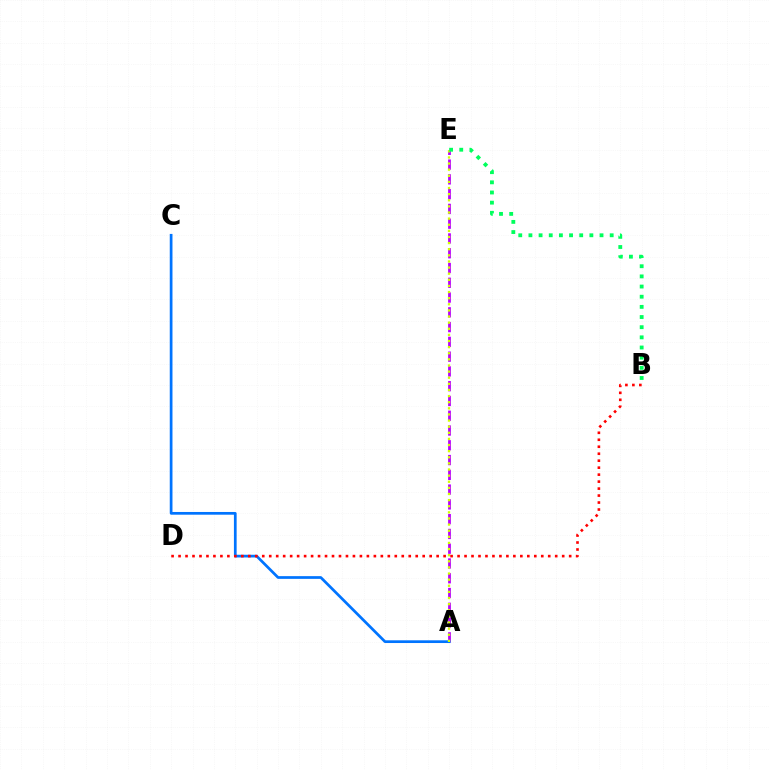{('A', 'E'): [{'color': '#b900ff', 'line_style': 'dashed', 'thickness': 2.01}, {'color': '#d1ff00', 'line_style': 'dotted', 'thickness': 1.66}], ('A', 'C'): [{'color': '#0074ff', 'line_style': 'solid', 'thickness': 1.96}], ('B', 'D'): [{'color': '#ff0000', 'line_style': 'dotted', 'thickness': 1.9}], ('B', 'E'): [{'color': '#00ff5c', 'line_style': 'dotted', 'thickness': 2.76}]}